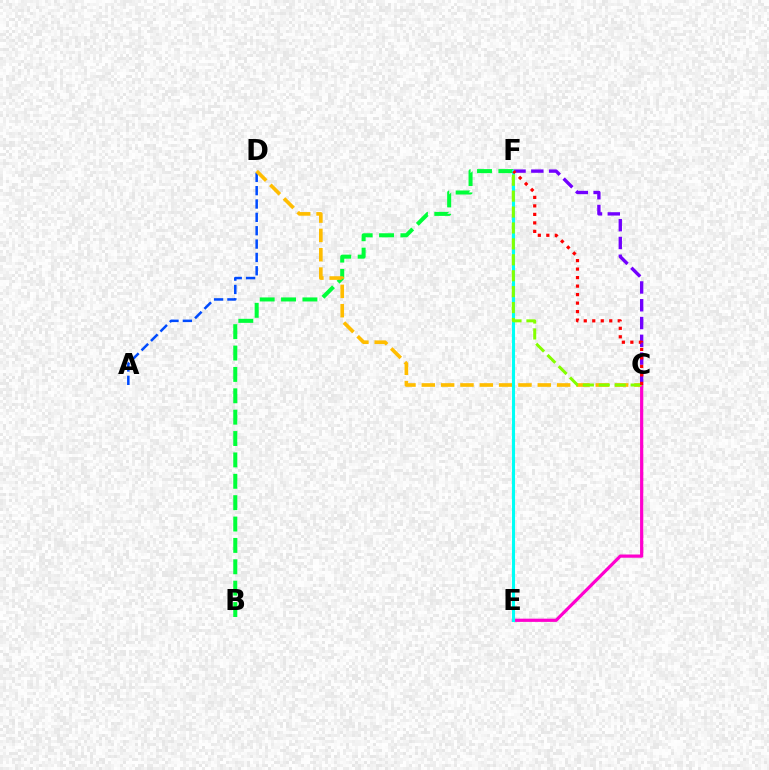{('B', 'F'): [{'color': '#00ff39', 'line_style': 'dashed', 'thickness': 2.9}], ('C', 'F'): [{'color': '#7200ff', 'line_style': 'dashed', 'thickness': 2.42}, {'color': '#84ff00', 'line_style': 'dashed', 'thickness': 2.16}, {'color': '#ff0000', 'line_style': 'dotted', 'thickness': 2.31}], ('A', 'D'): [{'color': '#004bff', 'line_style': 'dashed', 'thickness': 1.81}], ('C', 'D'): [{'color': '#ffbd00', 'line_style': 'dashed', 'thickness': 2.63}], ('C', 'E'): [{'color': '#ff00cf', 'line_style': 'solid', 'thickness': 2.31}], ('E', 'F'): [{'color': '#00fff6', 'line_style': 'solid', 'thickness': 2.23}]}